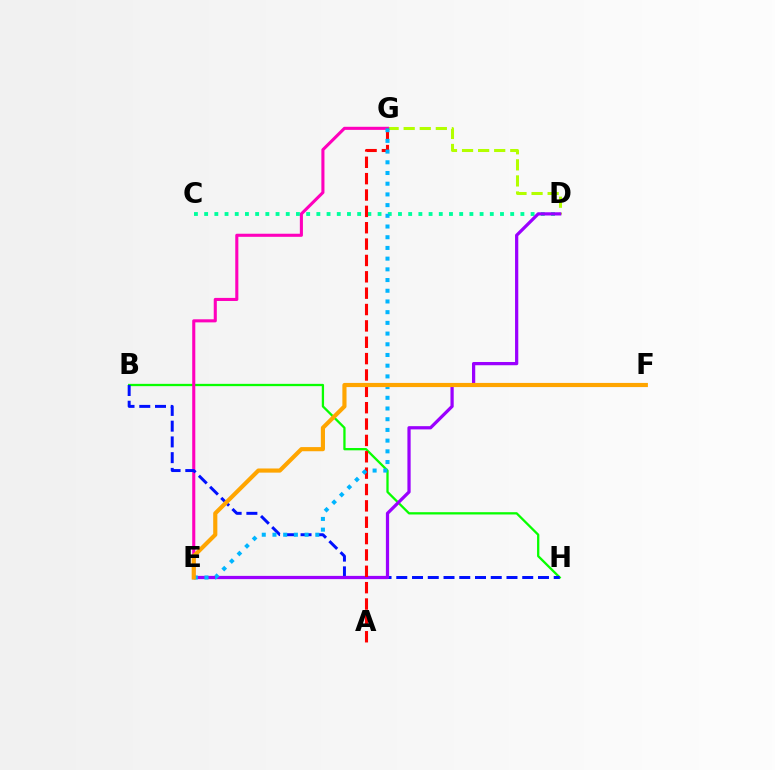{('D', 'G'): [{'color': '#b3ff00', 'line_style': 'dashed', 'thickness': 2.18}], ('C', 'D'): [{'color': '#00ff9d', 'line_style': 'dotted', 'thickness': 2.77}], ('B', 'H'): [{'color': '#08ff00', 'line_style': 'solid', 'thickness': 1.65}, {'color': '#0010ff', 'line_style': 'dashed', 'thickness': 2.14}], ('E', 'G'): [{'color': '#ff00bd', 'line_style': 'solid', 'thickness': 2.22}, {'color': '#00b5ff', 'line_style': 'dotted', 'thickness': 2.91}], ('D', 'E'): [{'color': '#9b00ff', 'line_style': 'solid', 'thickness': 2.33}], ('A', 'G'): [{'color': '#ff0000', 'line_style': 'dashed', 'thickness': 2.22}], ('E', 'F'): [{'color': '#ffa500', 'line_style': 'solid', 'thickness': 2.99}]}